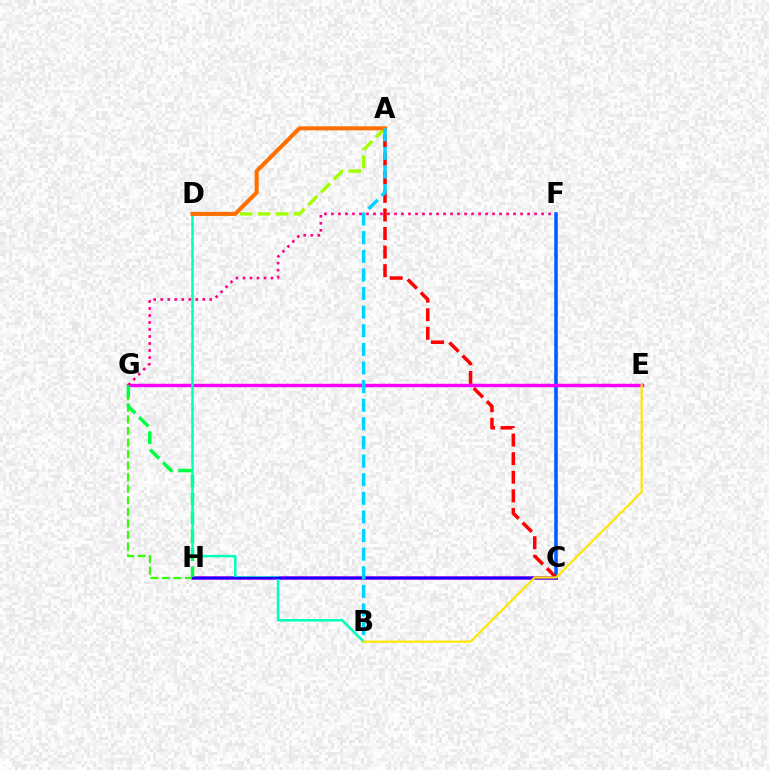{('C', 'F'): [{'color': '#005dff', 'line_style': 'solid', 'thickness': 2.56}], ('A', 'C'): [{'color': '#ff0000', 'line_style': 'dashed', 'thickness': 2.52}], ('C', 'H'): [{'color': '#8a00ff', 'line_style': 'solid', 'thickness': 2.58}, {'color': '#1900ff', 'line_style': 'solid', 'thickness': 1.51}], ('G', 'H'): [{'color': '#31ff00', 'line_style': 'dashed', 'thickness': 1.57}, {'color': '#00ff45', 'line_style': 'dashed', 'thickness': 2.5}], ('A', 'D'): [{'color': '#a2ff00', 'line_style': 'dashed', 'thickness': 2.45}, {'color': '#ff7000', 'line_style': 'solid', 'thickness': 2.94}], ('E', 'G'): [{'color': '#fa00f9', 'line_style': 'solid', 'thickness': 2.46}], ('B', 'D'): [{'color': '#00ffbb', 'line_style': 'solid', 'thickness': 1.8}], ('A', 'B'): [{'color': '#00d3ff', 'line_style': 'dashed', 'thickness': 2.53}], ('F', 'G'): [{'color': '#ff0088', 'line_style': 'dotted', 'thickness': 1.9}], ('B', 'E'): [{'color': '#ffe600', 'line_style': 'solid', 'thickness': 1.57}]}